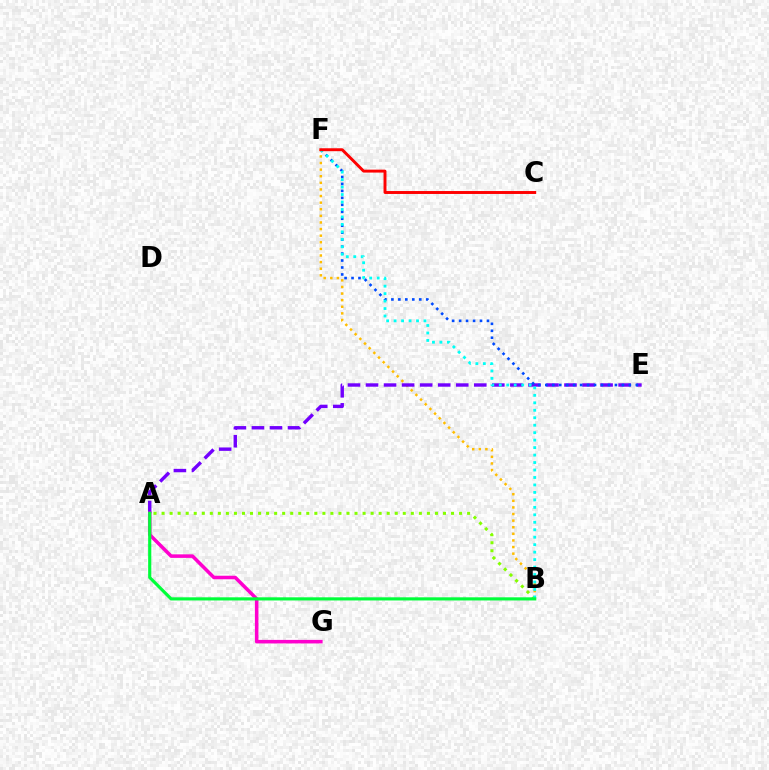{('B', 'F'): [{'color': '#ffbd00', 'line_style': 'dotted', 'thickness': 1.79}, {'color': '#00fff6', 'line_style': 'dotted', 'thickness': 2.03}], ('A', 'E'): [{'color': '#7200ff', 'line_style': 'dashed', 'thickness': 2.45}], ('A', 'G'): [{'color': '#ff00cf', 'line_style': 'solid', 'thickness': 2.54}], ('A', 'B'): [{'color': '#84ff00', 'line_style': 'dotted', 'thickness': 2.18}, {'color': '#00ff39', 'line_style': 'solid', 'thickness': 2.27}], ('E', 'F'): [{'color': '#004bff', 'line_style': 'dotted', 'thickness': 1.89}], ('C', 'F'): [{'color': '#ff0000', 'line_style': 'solid', 'thickness': 2.11}]}